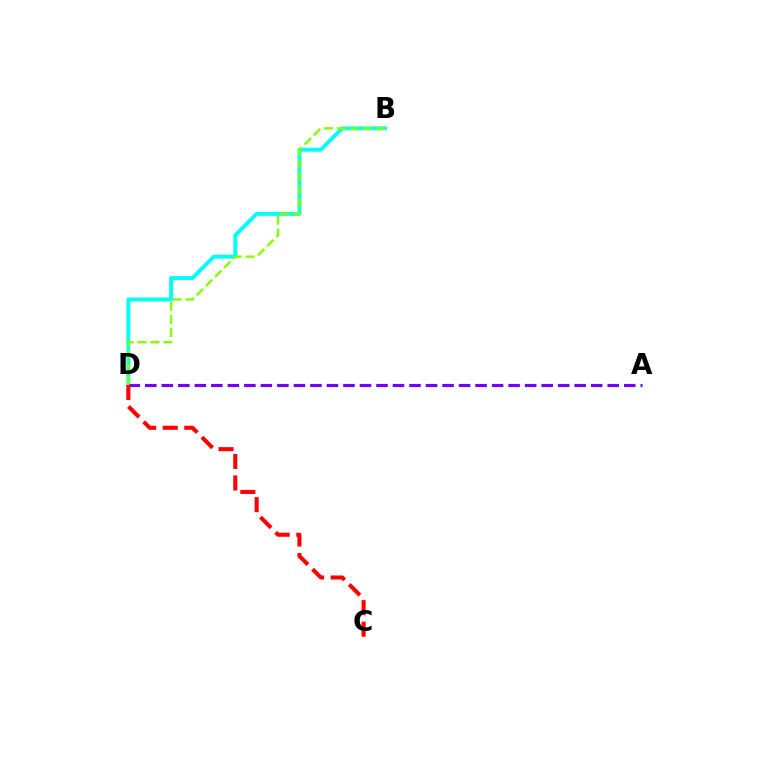{('B', 'D'): [{'color': '#00fff6', 'line_style': 'solid', 'thickness': 2.82}, {'color': '#84ff00', 'line_style': 'dashed', 'thickness': 1.76}], ('A', 'D'): [{'color': '#7200ff', 'line_style': 'dashed', 'thickness': 2.24}], ('C', 'D'): [{'color': '#ff0000', 'line_style': 'dashed', 'thickness': 2.93}]}